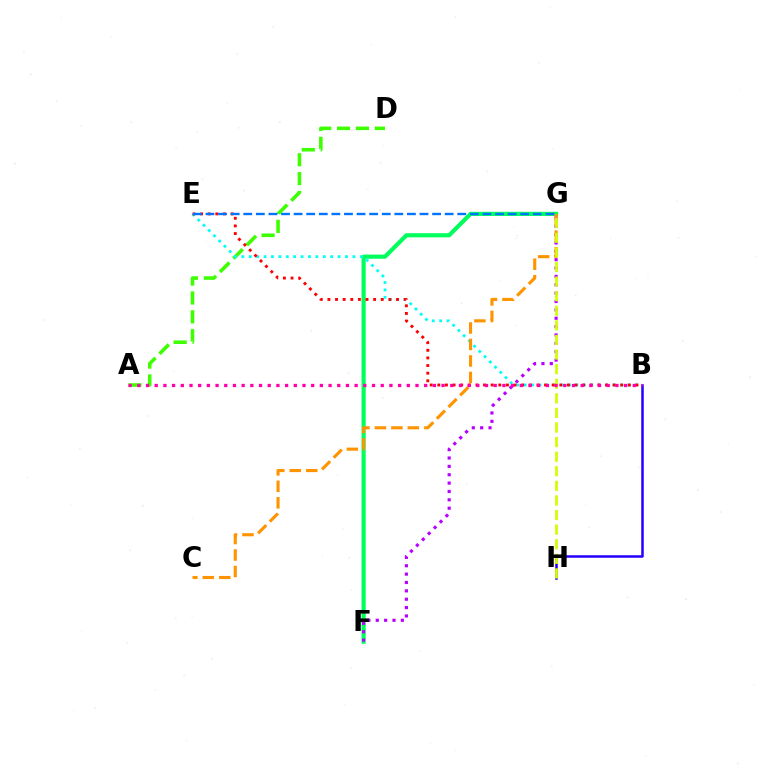{('B', 'H'): [{'color': '#2500ff', 'line_style': 'solid', 'thickness': 1.81}], ('A', 'D'): [{'color': '#3dff00', 'line_style': 'dashed', 'thickness': 2.56}], ('F', 'G'): [{'color': '#00ff5c', 'line_style': 'solid', 'thickness': 2.99}, {'color': '#b900ff', 'line_style': 'dotted', 'thickness': 2.27}], ('B', 'E'): [{'color': '#00fff6', 'line_style': 'dotted', 'thickness': 2.01}, {'color': '#ff0000', 'line_style': 'dotted', 'thickness': 2.07}], ('C', 'G'): [{'color': '#ff9400', 'line_style': 'dashed', 'thickness': 2.24}], ('G', 'H'): [{'color': '#d1ff00', 'line_style': 'dashed', 'thickness': 1.98}], ('E', 'G'): [{'color': '#0074ff', 'line_style': 'dashed', 'thickness': 1.71}], ('A', 'B'): [{'color': '#ff00ac', 'line_style': 'dotted', 'thickness': 2.36}]}